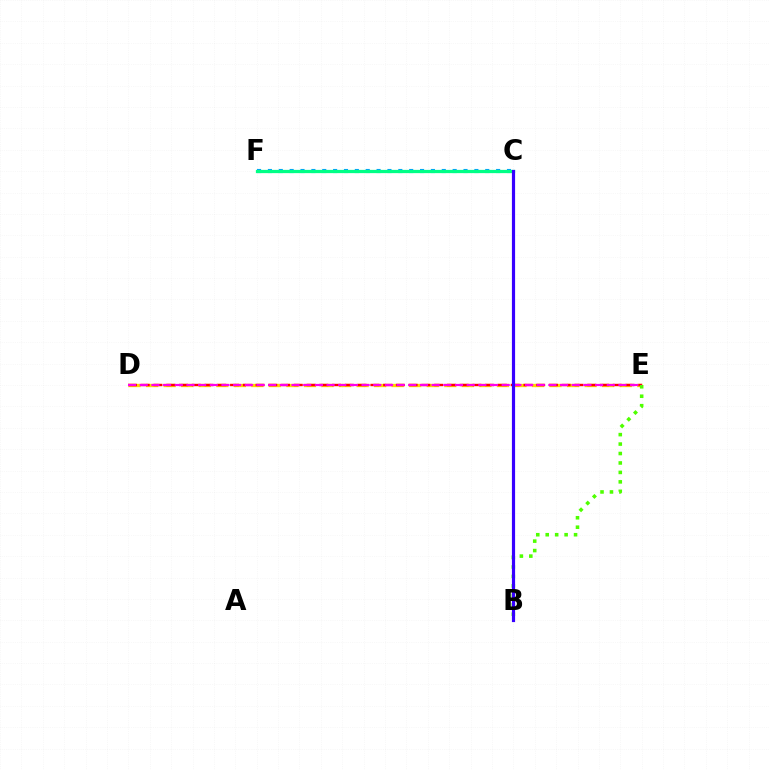{('D', 'E'): [{'color': '#ffd500', 'line_style': 'dashed', 'thickness': 2.38}, {'color': '#ff0000', 'line_style': 'dashed', 'thickness': 1.73}, {'color': '#ff00ed', 'line_style': 'dashed', 'thickness': 1.59}], ('C', 'F'): [{'color': '#009eff', 'line_style': 'dotted', 'thickness': 2.95}, {'color': '#00ff86', 'line_style': 'solid', 'thickness': 2.35}], ('B', 'E'): [{'color': '#4fff00', 'line_style': 'dotted', 'thickness': 2.57}], ('B', 'C'): [{'color': '#3700ff', 'line_style': 'solid', 'thickness': 2.29}]}